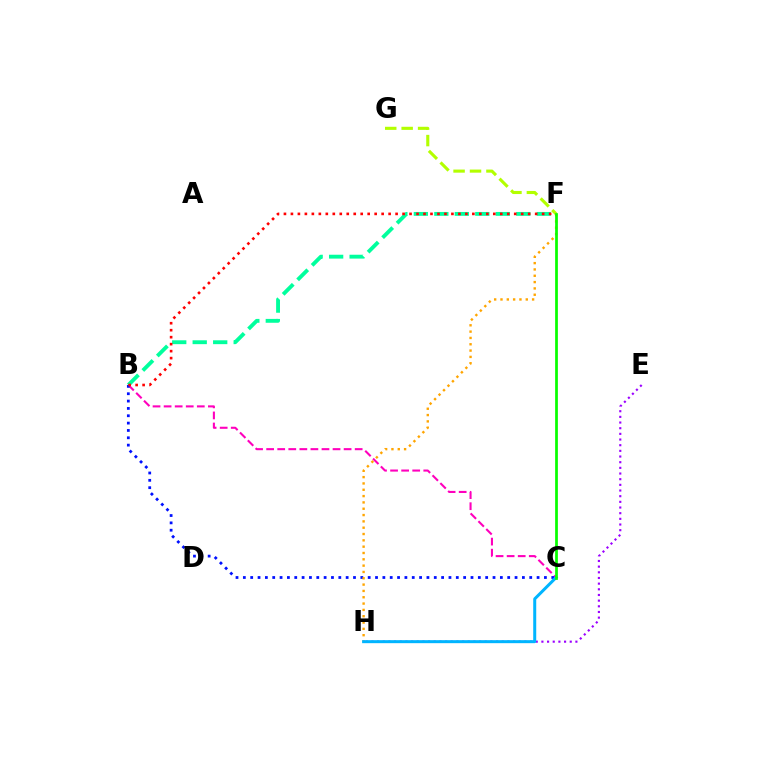{('B', 'C'): [{'color': '#ff00bd', 'line_style': 'dashed', 'thickness': 1.5}, {'color': '#0010ff', 'line_style': 'dotted', 'thickness': 2.0}], ('B', 'F'): [{'color': '#00ff9d', 'line_style': 'dashed', 'thickness': 2.78}, {'color': '#ff0000', 'line_style': 'dotted', 'thickness': 1.9}], ('F', 'H'): [{'color': '#ffa500', 'line_style': 'dotted', 'thickness': 1.72}], ('E', 'H'): [{'color': '#9b00ff', 'line_style': 'dotted', 'thickness': 1.54}], ('F', 'G'): [{'color': '#b3ff00', 'line_style': 'dashed', 'thickness': 2.23}], ('C', 'H'): [{'color': '#00b5ff', 'line_style': 'solid', 'thickness': 2.16}], ('C', 'F'): [{'color': '#08ff00', 'line_style': 'solid', 'thickness': 1.97}]}